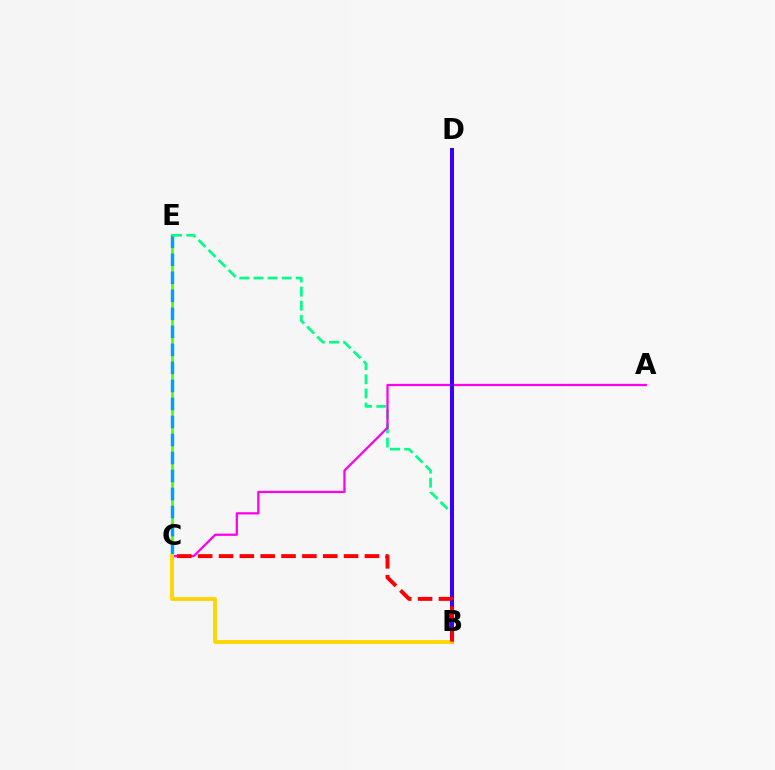{('C', 'E'): [{'color': '#4fff00', 'line_style': 'solid', 'thickness': 2.01}, {'color': '#009eff', 'line_style': 'dashed', 'thickness': 2.45}], ('B', 'E'): [{'color': '#00ff86', 'line_style': 'dashed', 'thickness': 1.92}], ('A', 'C'): [{'color': '#ff00ed', 'line_style': 'solid', 'thickness': 1.62}], ('B', 'D'): [{'color': '#3700ff', 'line_style': 'solid', 'thickness': 2.89}], ('B', 'C'): [{'color': '#ffd500', 'line_style': 'solid', 'thickness': 2.77}, {'color': '#ff0000', 'line_style': 'dashed', 'thickness': 2.83}]}